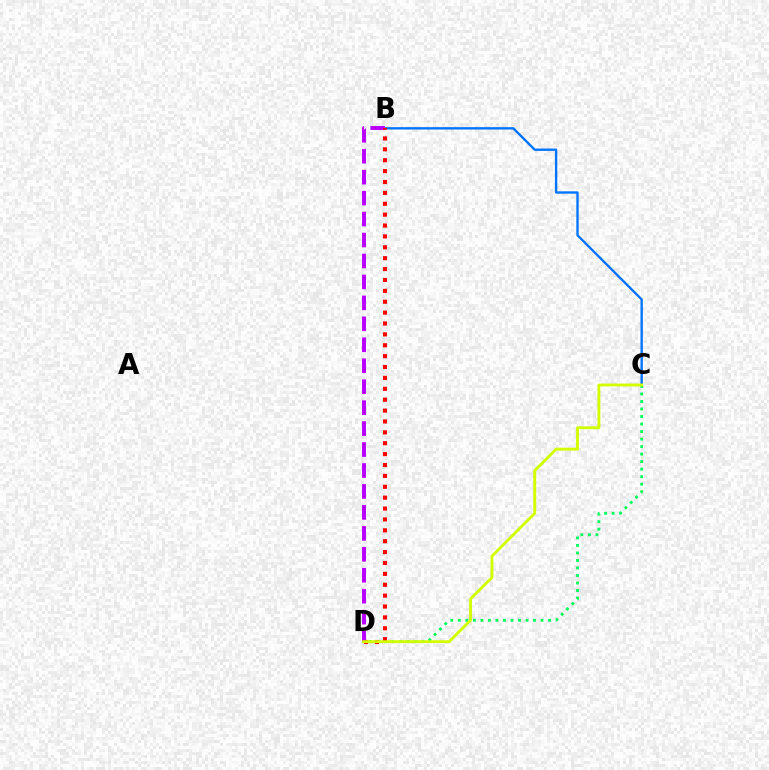{('B', 'C'): [{'color': '#0074ff', 'line_style': 'solid', 'thickness': 1.69}], ('C', 'D'): [{'color': '#00ff5c', 'line_style': 'dotted', 'thickness': 2.04}, {'color': '#d1ff00', 'line_style': 'solid', 'thickness': 2.05}], ('B', 'D'): [{'color': '#b900ff', 'line_style': 'dashed', 'thickness': 2.85}, {'color': '#ff0000', 'line_style': 'dotted', 'thickness': 2.96}]}